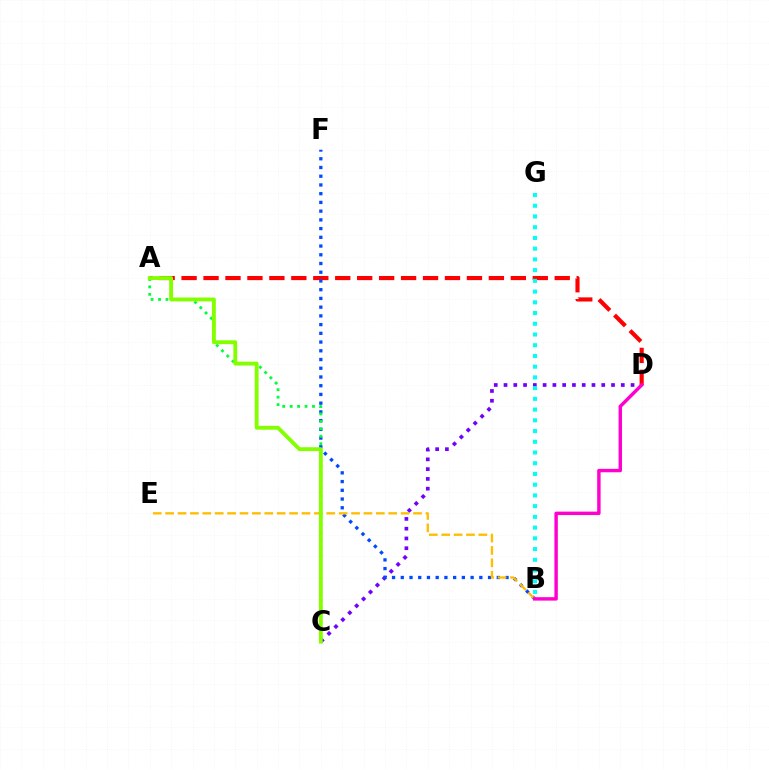{('C', 'D'): [{'color': '#7200ff', 'line_style': 'dotted', 'thickness': 2.66}], ('A', 'D'): [{'color': '#ff0000', 'line_style': 'dashed', 'thickness': 2.98}], ('B', 'F'): [{'color': '#004bff', 'line_style': 'dotted', 'thickness': 2.37}], ('B', 'G'): [{'color': '#00fff6', 'line_style': 'dotted', 'thickness': 2.91}], ('A', 'C'): [{'color': '#00ff39', 'line_style': 'dotted', 'thickness': 2.02}, {'color': '#84ff00', 'line_style': 'solid', 'thickness': 2.79}], ('B', 'E'): [{'color': '#ffbd00', 'line_style': 'dashed', 'thickness': 1.68}], ('B', 'D'): [{'color': '#ff00cf', 'line_style': 'solid', 'thickness': 2.46}]}